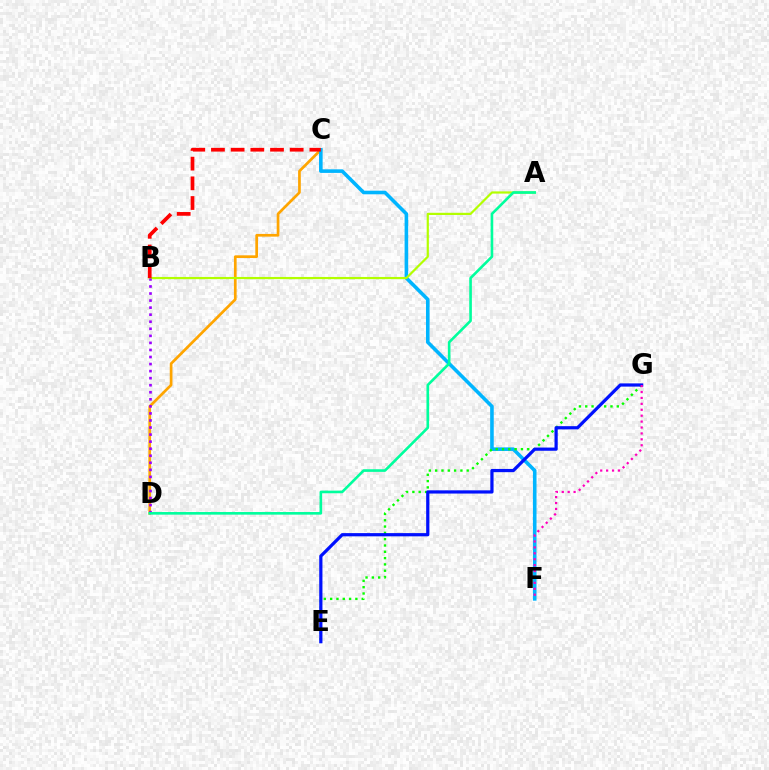{('C', 'D'): [{'color': '#ffa500', 'line_style': 'solid', 'thickness': 1.95}], ('C', 'F'): [{'color': '#00b5ff', 'line_style': 'solid', 'thickness': 2.58}], ('A', 'B'): [{'color': '#b3ff00', 'line_style': 'solid', 'thickness': 1.59}], ('B', 'D'): [{'color': '#9b00ff', 'line_style': 'dotted', 'thickness': 1.92}], ('B', 'C'): [{'color': '#ff0000', 'line_style': 'dashed', 'thickness': 2.67}], ('A', 'D'): [{'color': '#00ff9d', 'line_style': 'solid', 'thickness': 1.89}], ('E', 'G'): [{'color': '#08ff00', 'line_style': 'dotted', 'thickness': 1.71}, {'color': '#0010ff', 'line_style': 'solid', 'thickness': 2.32}], ('F', 'G'): [{'color': '#ff00bd', 'line_style': 'dotted', 'thickness': 1.61}]}